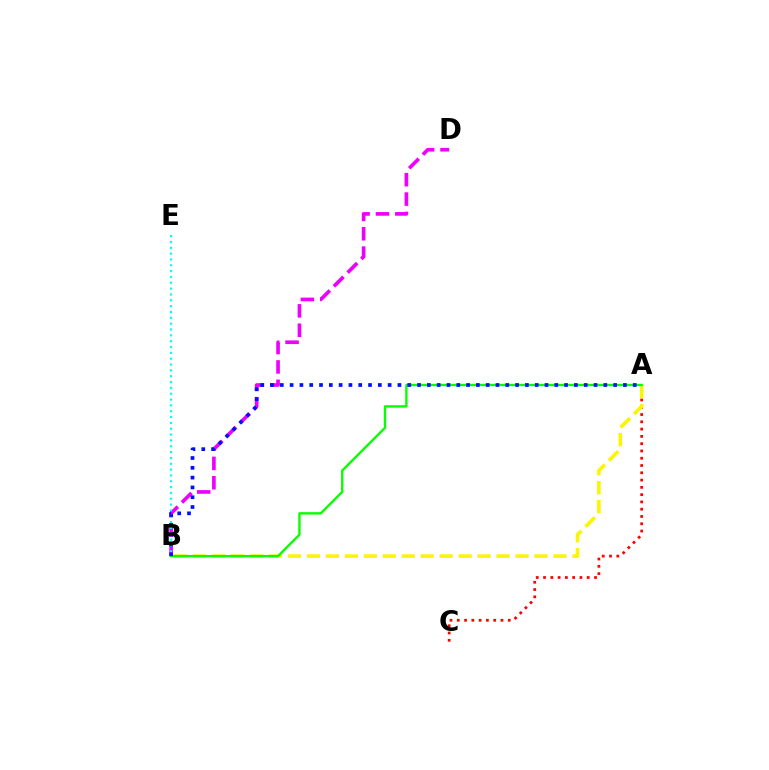{('A', 'C'): [{'color': '#ff0000', 'line_style': 'dotted', 'thickness': 1.98}], ('B', 'D'): [{'color': '#ee00ff', 'line_style': 'dashed', 'thickness': 2.63}], ('A', 'B'): [{'color': '#fcf500', 'line_style': 'dashed', 'thickness': 2.58}, {'color': '#08ff00', 'line_style': 'solid', 'thickness': 1.71}, {'color': '#0010ff', 'line_style': 'dotted', 'thickness': 2.66}], ('B', 'E'): [{'color': '#00fff6', 'line_style': 'dotted', 'thickness': 1.59}]}